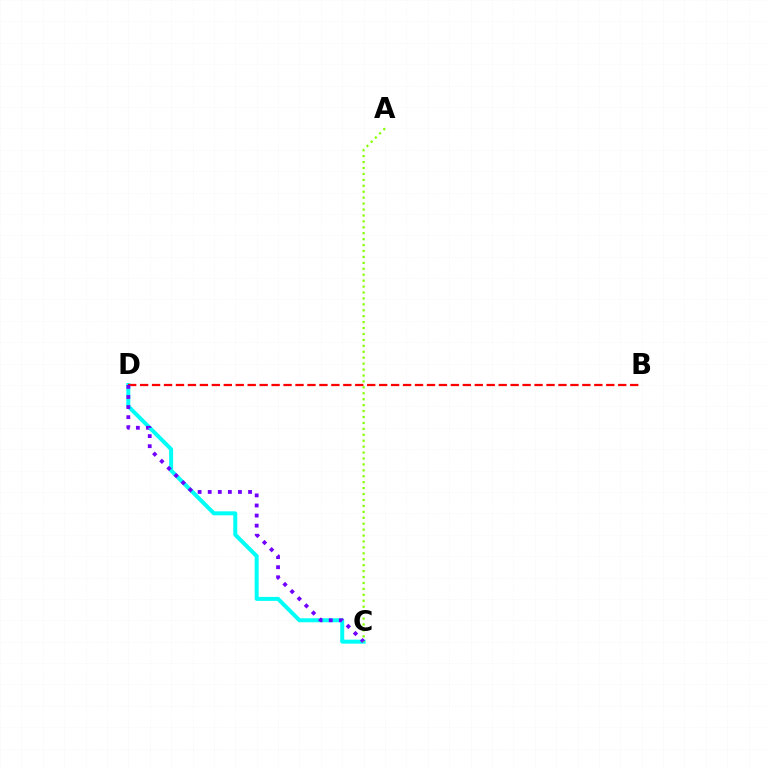{('C', 'D'): [{'color': '#00fff6', 'line_style': 'solid', 'thickness': 2.88}, {'color': '#7200ff', 'line_style': 'dotted', 'thickness': 2.74}], ('B', 'D'): [{'color': '#ff0000', 'line_style': 'dashed', 'thickness': 1.62}], ('A', 'C'): [{'color': '#84ff00', 'line_style': 'dotted', 'thickness': 1.61}]}